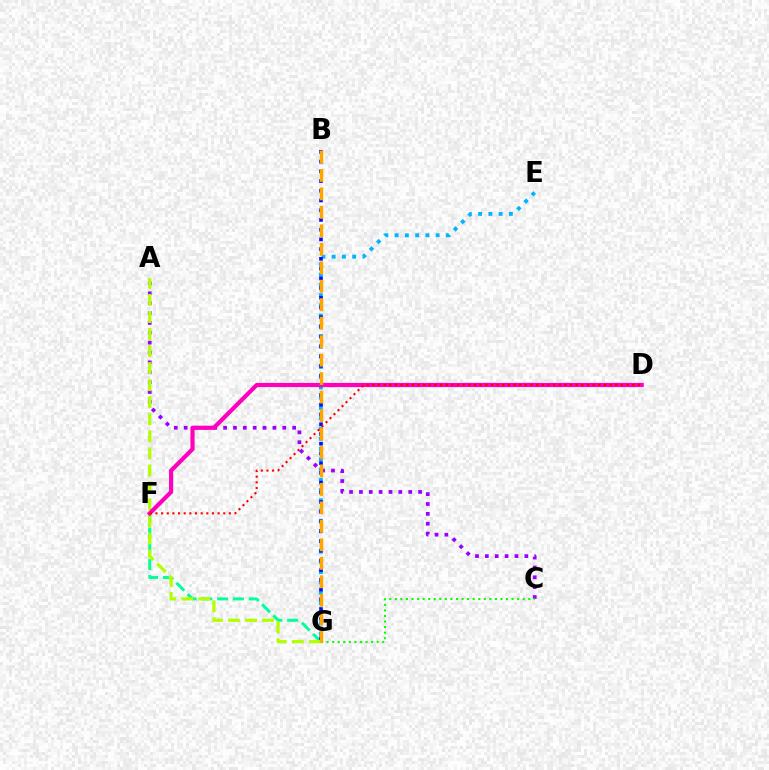{('E', 'G'): [{'color': '#00b5ff', 'line_style': 'dotted', 'thickness': 2.79}], ('F', 'G'): [{'color': '#00ff9d', 'line_style': 'dashed', 'thickness': 2.14}], ('A', 'C'): [{'color': '#9b00ff', 'line_style': 'dotted', 'thickness': 2.68}], ('A', 'G'): [{'color': '#b3ff00', 'line_style': 'dashed', 'thickness': 2.32}], ('C', 'G'): [{'color': '#08ff00', 'line_style': 'dotted', 'thickness': 1.51}], ('B', 'G'): [{'color': '#0010ff', 'line_style': 'dotted', 'thickness': 2.64}, {'color': '#ffa500', 'line_style': 'dashed', 'thickness': 2.51}], ('D', 'F'): [{'color': '#ff00bd', 'line_style': 'solid', 'thickness': 3.0}, {'color': '#ff0000', 'line_style': 'dotted', 'thickness': 1.54}]}